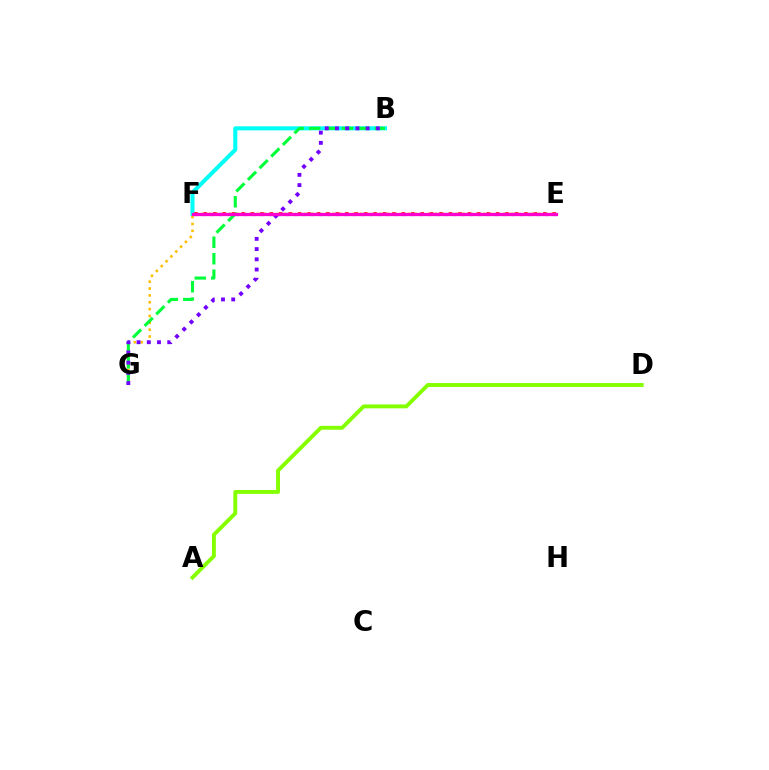{('E', 'F'): [{'color': '#004bff', 'line_style': 'dotted', 'thickness': 2.27}, {'color': '#ff0000', 'line_style': 'dotted', 'thickness': 2.56}, {'color': '#ff00cf', 'line_style': 'solid', 'thickness': 2.34}], ('B', 'F'): [{'color': '#00fff6', 'line_style': 'solid', 'thickness': 2.92}], ('A', 'D'): [{'color': '#84ff00', 'line_style': 'solid', 'thickness': 2.8}], ('E', 'G'): [{'color': '#ffbd00', 'line_style': 'dotted', 'thickness': 1.86}], ('B', 'G'): [{'color': '#00ff39', 'line_style': 'dashed', 'thickness': 2.24}, {'color': '#7200ff', 'line_style': 'dotted', 'thickness': 2.78}]}